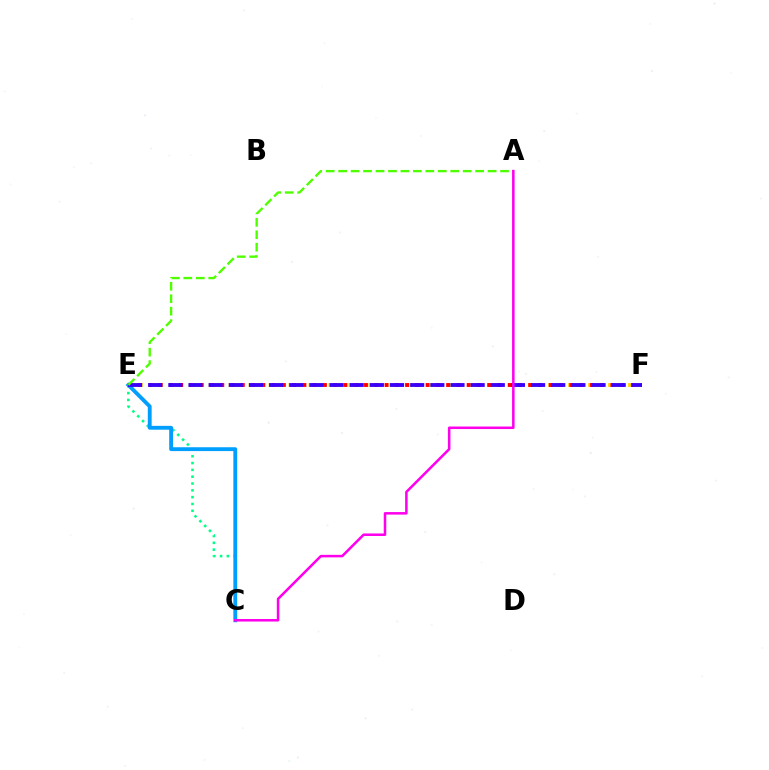{('E', 'F'): [{'color': '#ffd500', 'line_style': 'dashed', 'thickness': 2.71}, {'color': '#ff0000', 'line_style': 'dotted', 'thickness': 2.79}, {'color': '#3700ff', 'line_style': 'dashed', 'thickness': 2.74}], ('C', 'E'): [{'color': '#00ff86', 'line_style': 'dotted', 'thickness': 1.85}, {'color': '#009eff', 'line_style': 'solid', 'thickness': 2.77}], ('A', 'E'): [{'color': '#4fff00', 'line_style': 'dashed', 'thickness': 1.69}], ('A', 'C'): [{'color': '#ff00ed', 'line_style': 'solid', 'thickness': 1.82}]}